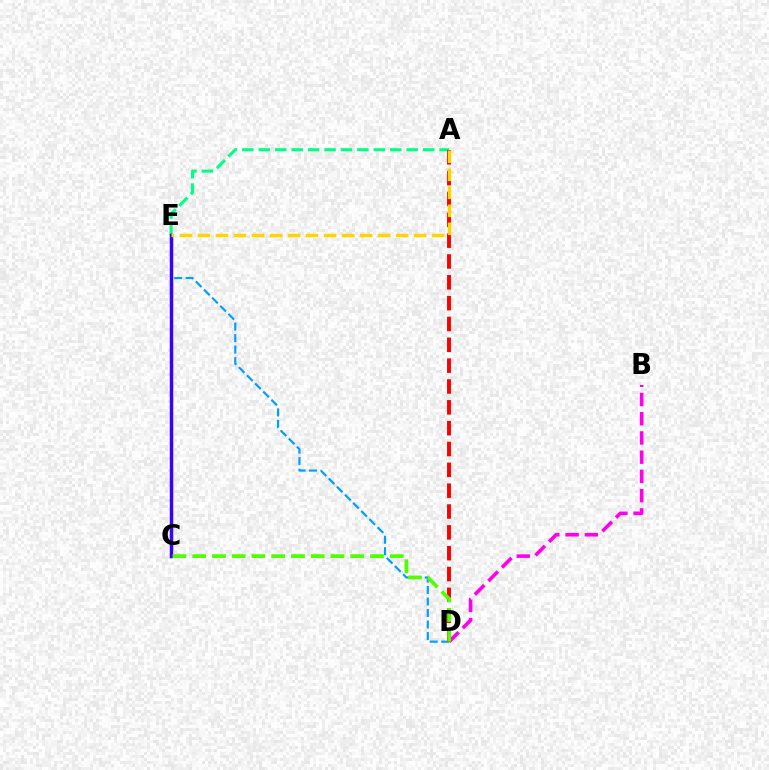{('A', 'E'): [{'color': '#00ff86', 'line_style': 'dashed', 'thickness': 2.23}, {'color': '#ffd500', 'line_style': 'dashed', 'thickness': 2.45}], ('D', 'E'): [{'color': '#009eff', 'line_style': 'dashed', 'thickness': 1.56}], ('B', 'D'): [{'color': '#ff00ed', 'line_style': 'dashed', 'thickness': 2.61}], ('A', 'D'): [{'color': '#ff0000', 'line_style': 'dashed', 'thickness': 2.83}], ('C', 'E'): [{'color': '#3700ff', 'line_style': 'solid', 'thickness': 2.5}], ('C', 'D'): [{'color': '#4fff00', 'line_style': 'dashed', 'thickness': 2.68}]}